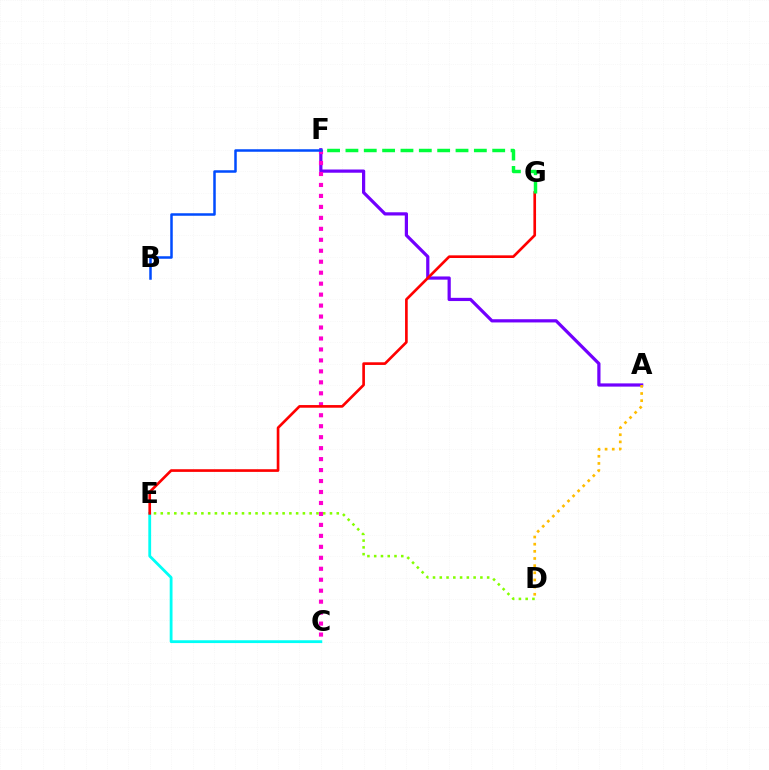{('A', 'F'): [{'color': '#7200ff', 'line_style': 'solid', 'thickness': 2.31}], ('C', 'E'): [{'color': '#00fff6', 'line_style': 'solid', 'thickness': 2.02}], ('C', 'F'): [{'color': '#ff00cf', 'line_style': 'dotted', 'thickness': 2.98}], ('A', 'D'): [{'color': '#ffbd00', 'line_style': 'dotted', 'thickness': 1.94}], ('B', 'F'): [{'color': '#004bff', 'line_style': 'solid', 'thickness': 1.81}], ('D', 'E'): [{'color': '#84ff00', 'line_style': 'dotted', 'thickness': 1.84}], ('E', 'G'): [{'color': '#ff0000', 'line_style': 'solid', 'thickness': 1.91}], ('F', 'G'): [{'color': '#00ff39', 'line_style': 'dashed', 'thickness': 2.49}]}